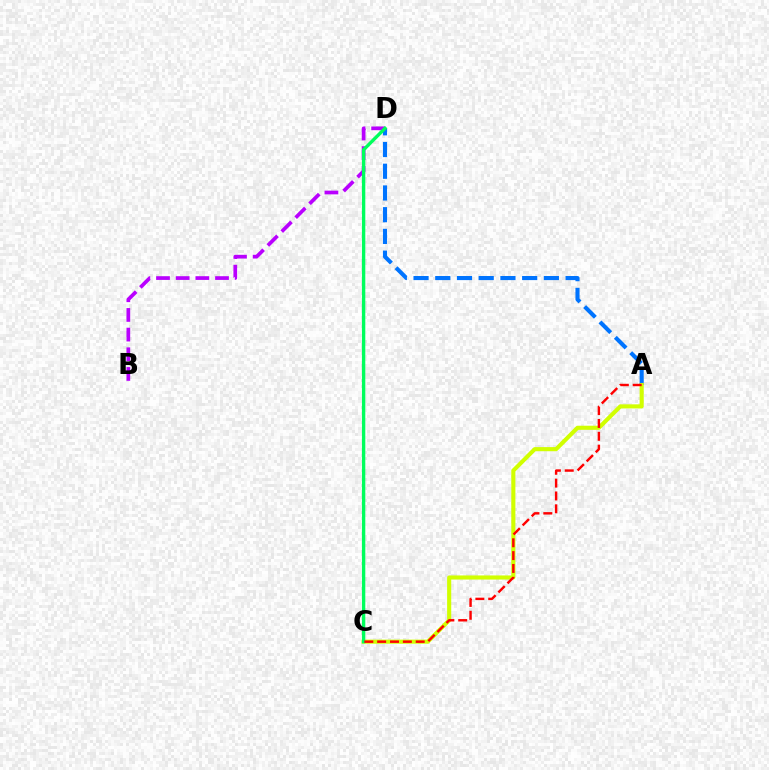{('B', 'D'): [{'color': '#b900ff', 'line_style': 'dashed', 'thickness': 2.67}], ('A', 'D'): [{'color': '#0074ff', 'line_style': 'dashed', 'thickness': 2.95}], ('A', 'C'): [{'color': '#d1ff00', 'line_style': 'solid', 'thickness': 2.96}, {'color': '#ff0000', 'line_style': 'dashed', 'thickness': 1.74}], ('C', 'D'): [{'color': '#00ff5c', 'line_style': 'solid', 'thickness': 2.43}]}